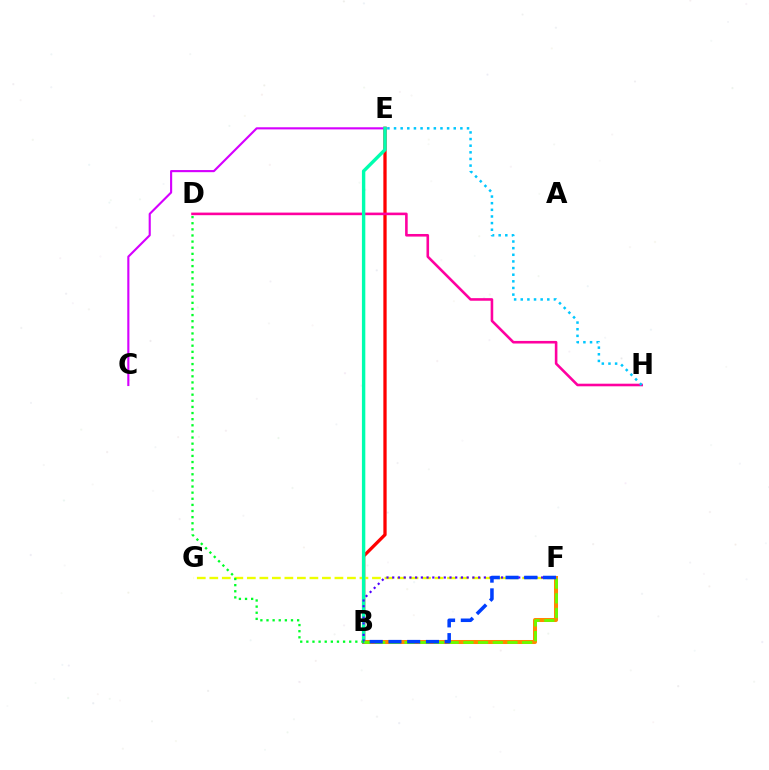{('B', 'F'): [{'color': '#ff8800', 'line_style': 'solid', 'thickness': 2.89}, {'color': '#4f00ff', 'line_style': 'dotted', 'thickness': 1.56}, {'color': '#66ff00', 'line_style': 'dashed', 'thickness': 2.0}, {'color': '#003fff', 'line_style': 'dashed', 'thickness': 2.55}], ('B', 'E'): [{'color': '#ff0000', 'line_style': 'solid', 'thickness': 2.36}, {'color': '#00ffaf', 'line_style': 'solid', 'thickness': 2.45}], ('F', 'G'): [{'color': '#eeff00', 'line_style': 'dashed', 'thickness': 1.7}], ('C', 'E'): [{'color': '#d600ff', 'line_style': 'solid', 'thickness': 1.53}], ('D', 'H'): [{'color': '#ff00a0', 'line_style': 'solid', 'thickness': 1.87}], ('E', 'H'): [{'color': '#00c7ff', 'line_style': 'dotted', 'thickness': 1.8}], ('B', 'D'): [{'color': '#00ff27', 'line_style': 'dotted', 'thickness': 1.66}]}